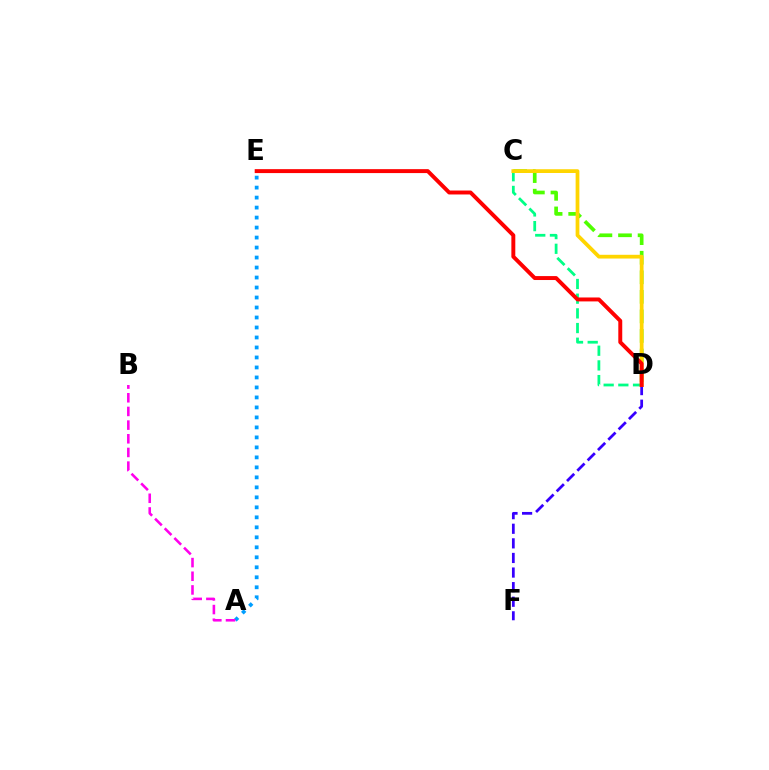{('C', 'D'): [{'color': '#4fff00', 'line_style': 'dashed', 'thickness': 2.66}, {'color': '#00ff86', 'line_style': 'dashed', 'thickness': 2.0}, {'color': '#ffd500', 'line_style': 'solid', 'thickness': 2.7}], ('D', 'F'): [{'color': '#3700ff', 'line_style': 'dashed', 'thickness': 1.98}], ('A', 'E'): [{'color': '#009eff', 'line_style': 'dotted', 'thickness': 2.71}], ('A', 'B'): [{'color': '#ff00ed', 'line_style': 'dashed', 'thickness': 1.86}], ('D', 'E'): [{'color': '#ff0000', 'line_style': 'solid', 'thickness': 2.83}]}